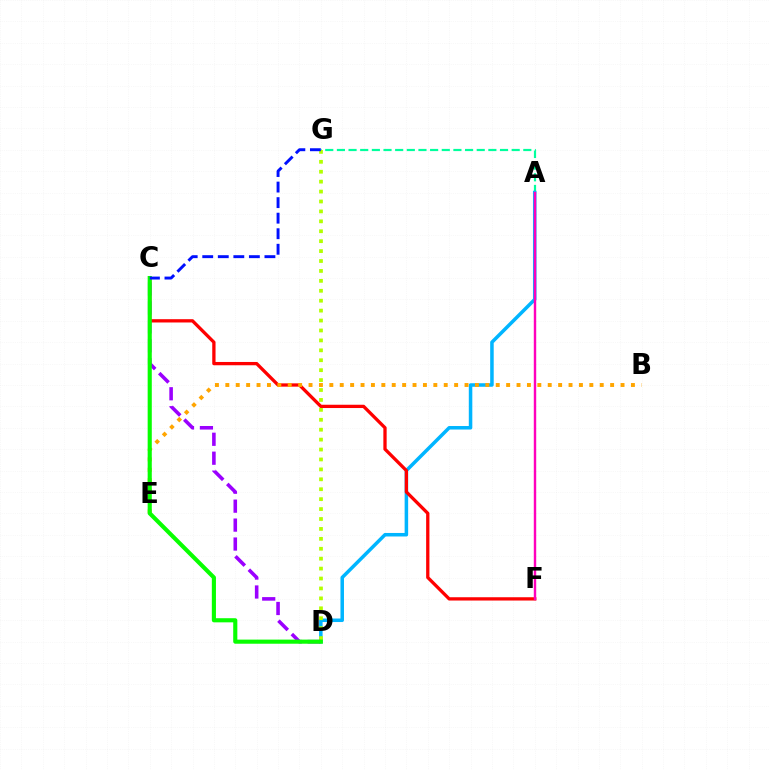{('A', 'G'): [{'color': '#00ff9d', 'line_style': 'dashed', 'thickness': 1.58}], ('A', 'D'): [{'color': '#00b5ff', 'line_style': 'solid', 'thickness': 2.53}], ('C', 'F'): [{'color': '#ff0000', 'line_style': 'solid', 'thickness': 2.37}], ('B', 'E'): [{'color': '#ffa500', 'line_style': 'dotted', 'thickness': 2.83}], ('D', 'G'): [{'color': '#b3ff00', 'line_style': 'dotted', 'thickness': 2.7}], ('C', 'D'): [{'color': '#9b00ff', 'line_style': 'dashed', 'thickness': 2.57}, {'color': '#08ff00', 'line_style': 'solid', 'thickness': 2.97}], ('A', 'F'): [{'color': '#ff00bd', 'line_style': 'solid', 'thickness': 1.75}], ('C', 'G'): [{'color': '#0010ff', 'line_style': 'dashed', 'thickness': 2.11}]}